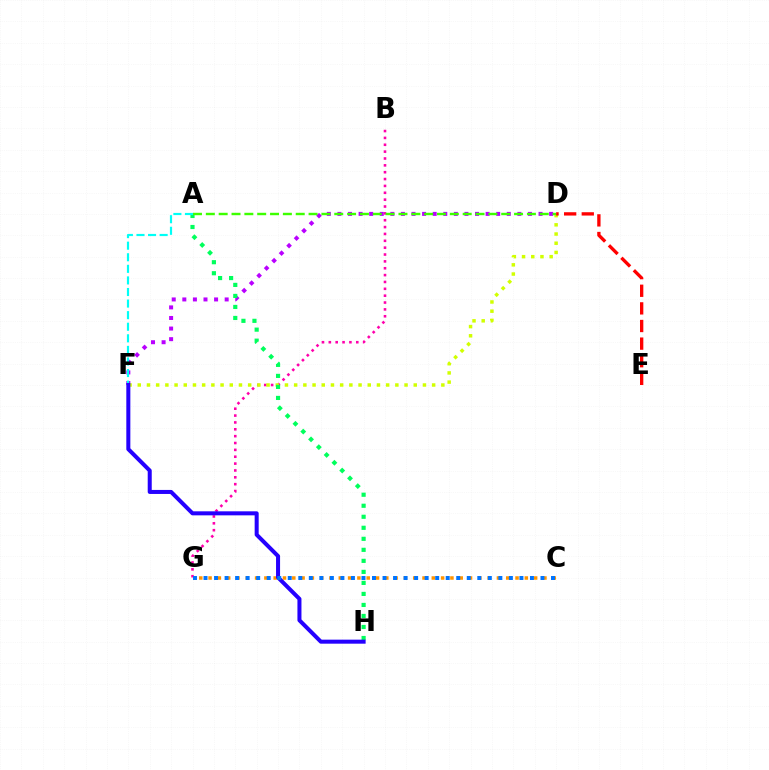{('D', 'F'): [{'color': '#b900ff', 'line_style': 'dotted', 'thickness': 2.88}, {'color': '#d1ff00', 'line_style': 'dotted', 'thickness': 2.5}], ('B', 'G'): [{'color': '#ff00ac', 'line_style': 'dotted', 'thickness': 1.86}], ('A', 'H'): [{'color': '#00ff5c', 'line_style': 'dotted', 'thickness': 2.99}], ('C', 'G'): [{'color': '#ff9400', 'line_style': 'dotted', 'thickness': 2.53}, {'color': '#0074ff', 'line_style': 'dotted', 'thickness': 2.86}], ('A', 'F'): [{'color': '#00fff6', 'line_style': 'dashed', 'thickness': 1.57}], ('D', 'E'): [{'color': '#ff0000', 'line_style': 'dashed', 'thickness': 2.39}], ('F', 'H'): [{'color': '#2500ff', 'line_style': 'solid', 'thickness': 2.9}], ('A', 'D'): [{'color': '#3dff00', 'line_style': 'dashed', 'thickness': 1.74}]}